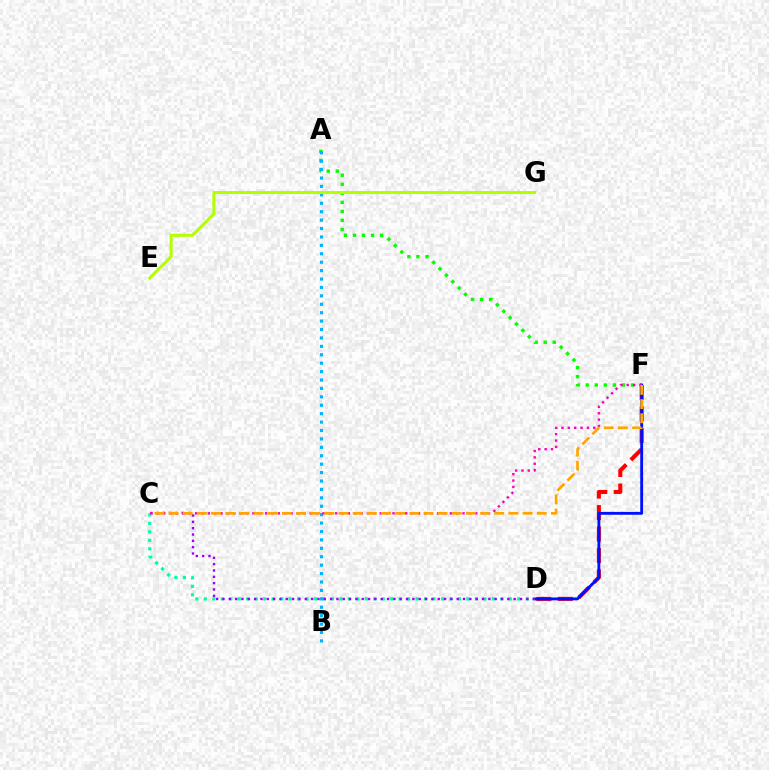{('D', 'F'): [{'color': '#ff0000', 'line_style': 'dashed', 'thickness': 2.92}, {'color': '#0010ff', 'line_style': 'solid', 'thickness': 2.06}], ('A', 'F'): [{'color': '#08ff00', 'line_style': 'dotted', 'thickness': 2.46}], ('C', 'D'): [{'color': '#00ff9d', 'line_style': 'dotted', 'thickness': 2.3}, {'color': '#9b00ff', 'line_style': 'dotted', 'thickness': 1.72}], ('A', 'B'): [{'color': '#00b5ff', 'line_style': 'dotted', 'thickness': 2.29}], ('C', 'F'): [{'color': '#ff00bd', 'line_style': 'dotted', 'thickness': 1.73}, {'color': '#ffa500', 'line_style': 'dashed', 'thickness': 1.92}], ('E', 'G'): [{'color': '#b3ff00', 'line_style': 'solid', 'thickness': 2.19}]}